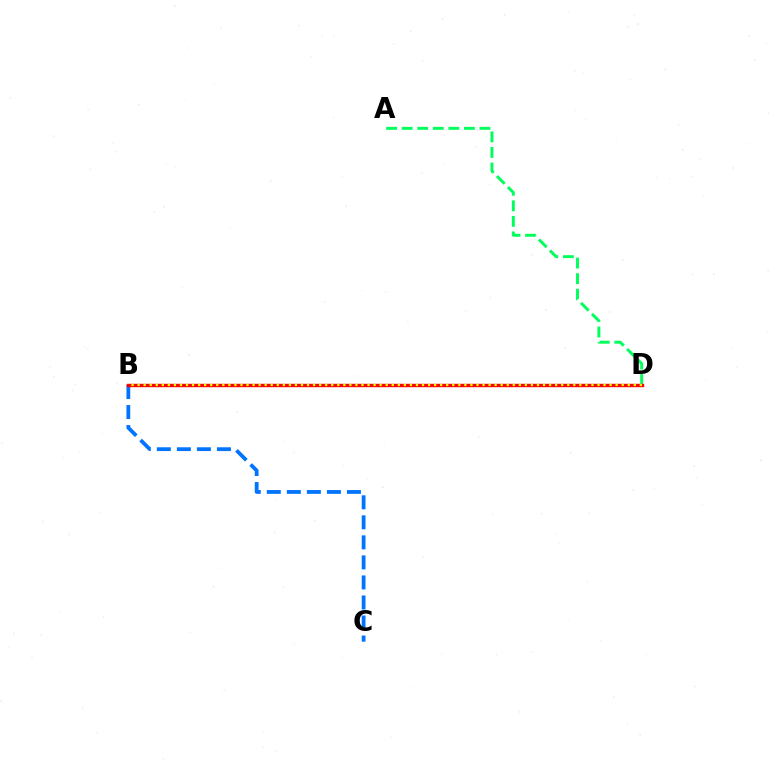{('B', 'C'): [{'color': '#0074ff', 'line_style': 'dashed', 'thickness': 2.72}], ('B', 'D'): [{'color': '#b900ff', 'line_style': 'dashed', 'thickness': 2.17}, {'color': '#ff0000', 'line_style': 'solid', 'thickness': 2.45}, {'color': '#d1ff00', 'line_style': 'dotted', 'thickness': 1.64}], ('A', 'D'): [{'color': '#00ff5c', 'line_style': 'dashed', 'thickness': 2.11}]}